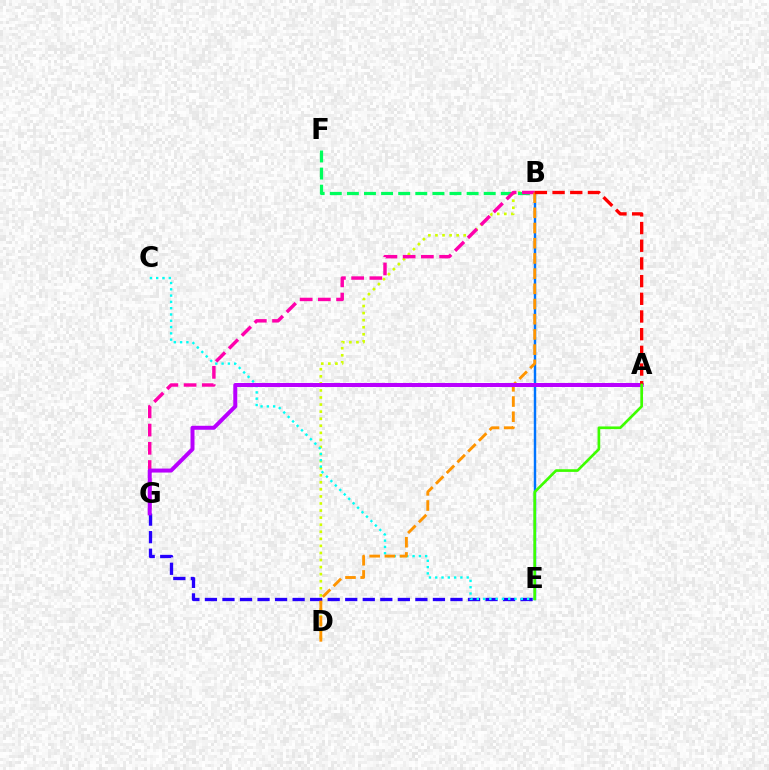{('B', 'D'): [{'color': '#d1ff00', 'line_style': 'dotted', 'thickness': 1.92}, {'color': '#ff9400', 'line_style': 'dashed', 'thickness': 2.06}], ('B', 'F'): [{'color': '#00ff5c', 'line_style': 'dashed', 'thickness': 2.32}], ('B', 'E'): [{'color': '#0074ff', 'line_style': 'solid', 'thickness': 1.75}], ('E', 'G'): [{'color': '#2500ff', 'line_style': 'dashed', 'thickness': 2.38}], ('C', 'E'): [{'color': '#00fff6', 'line_style': 'dotted', 'thickness': 1.71}], ('B', 'G'): [{'color': '#ff00ac', 'line_style': 'dashed', 'thickness': 2.48}], ('A', 'G'): [{'color': '#b900ff', 'line_style': 'solid', 'thickness': 2.87}], ('A', 'B'): [{'color': '#ff0000', 'line_style': 'dashed', 'thickness': 2.4}], ('A', 'E'): [{'color': '#3dff00', 'line_style': 'solid', 'thickness': 1.93}]}